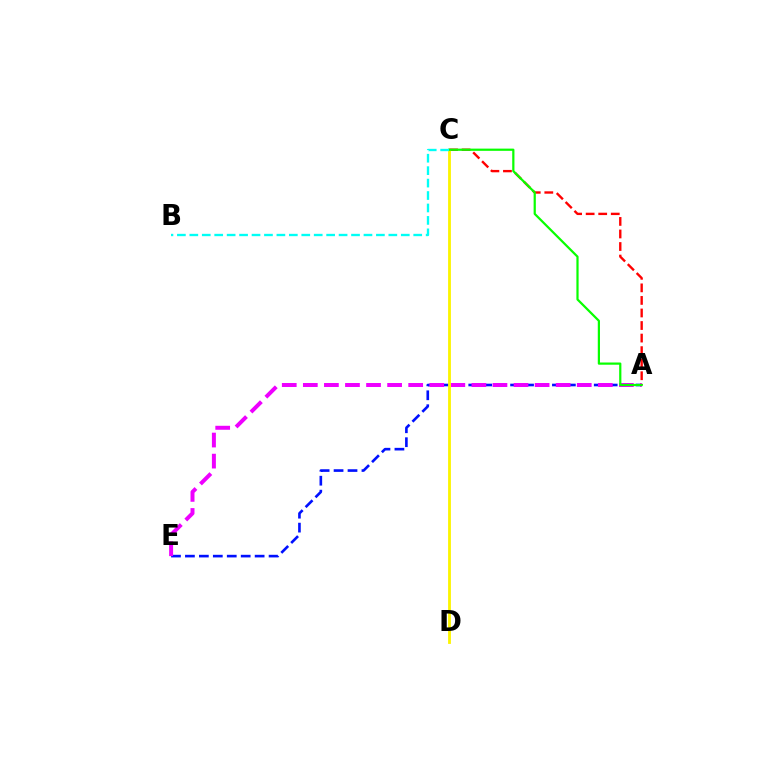{('A', 'E'): [{'color': '#0010ff', 'line_style': 'dashed', 'thickness': 1.89}, {'color': '#ee00ff', 'line_style': 'dashed', 'thickness': 2.86}], ('A', 'C'): [{'color': '#ff0000', 'line_style': 'dashed', 'thickness': 1.71}, {'color': '#08ff00', 'line_style': 'solid', 'thickness': 1.6}], ('C', 'D'): [{'color': '#fcf500', 'line_style': 'solid', 'thickness': 2.03}], ('B', 'C'): [{'color': '#00fff6', 'line_style': 'dashed', 'thickness': 1.69}]}